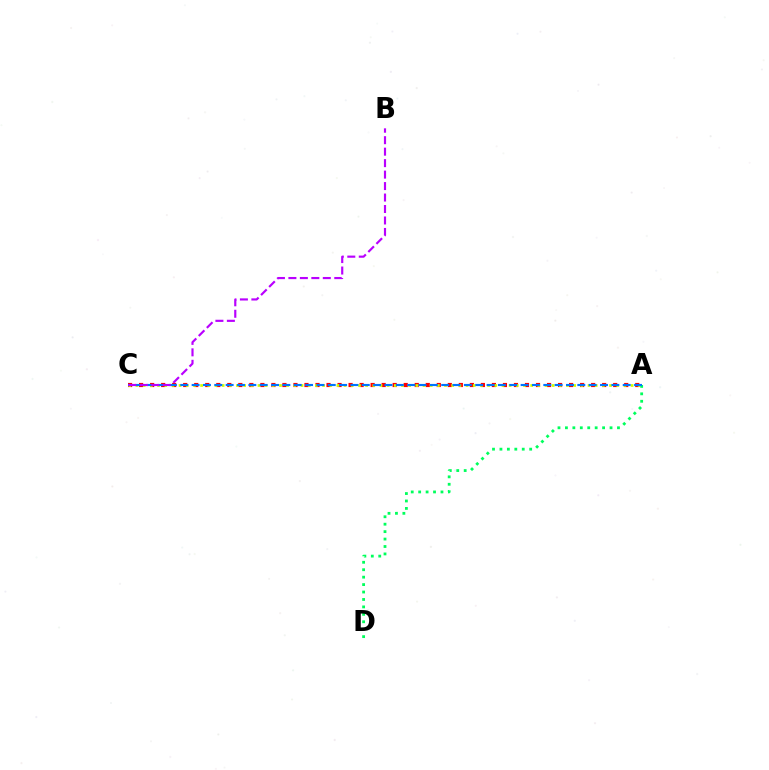{('A', 'C'): [{'color': '#ff0000', 'line_style': 'dotted', 'thickness': 3.0}, {'color': '#d1ff00', 'line_style': 'dotted', 'thickness': 1.95}, {'color': '#0074ff', 'line_style': 'dashed', 'thickness': 1.54}], ('A', 'D'): [{'color': '#00ff5c', 'line_style': 'dotted', 'thickness': 2.02}], ('B', 'C'): [{'color': '#b900ff', 'line_style': 'dashed', 'thickness': 1.56}]}